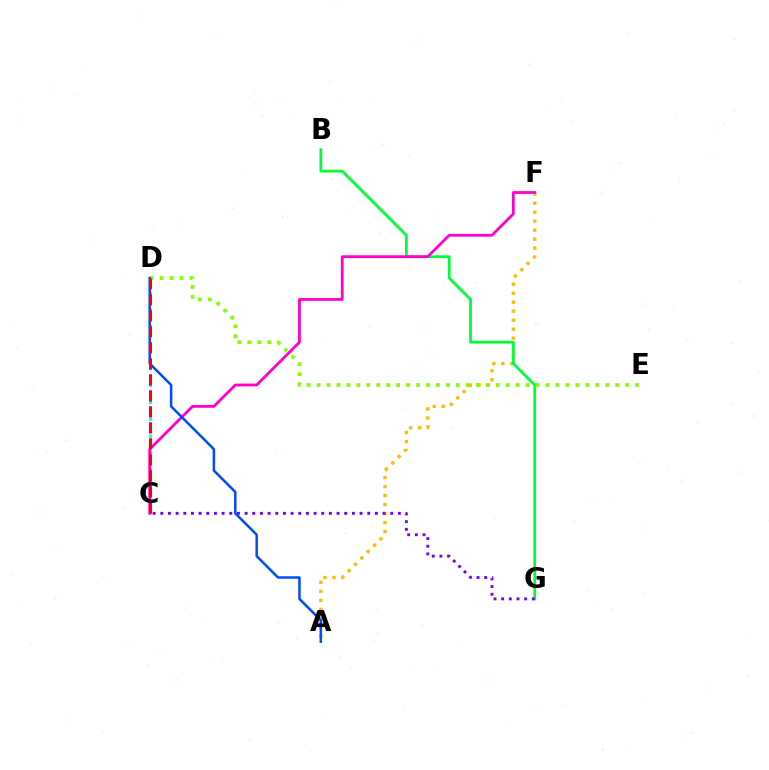{('C', 'D'): [{'color': '#00fff6', 'line_style': 'dotted', 'thickness': 2.29}, {'color': '#ff0000', 'line_style': 'dashed', 'thickness': 2.17}], ('A', 'F'): [{'color': '#ffbd00', 'line_style': 'dotted', 'thickness': 2.44}], ('B', 'G'): [{'color': '#00ff39', 'line_style': 'solid', 'thickness': 2.0}], ('D', 'E'): [{'color': '#84ff00', 'line_style': 'dotted', 'thickness': 2.7}], ('C', 'G'): [{'color': '#7200ff', 'line_style': 'dotted', 'thickness': 2.08}], ('C', 'F'): [{'color': '#ff00cf', 'line_style': 'solid', 'thickness': 2.01}], ('A', 'D'): [{'color': '#004bff', 'line_style': 'solid', 'thickness': 1.8}]}